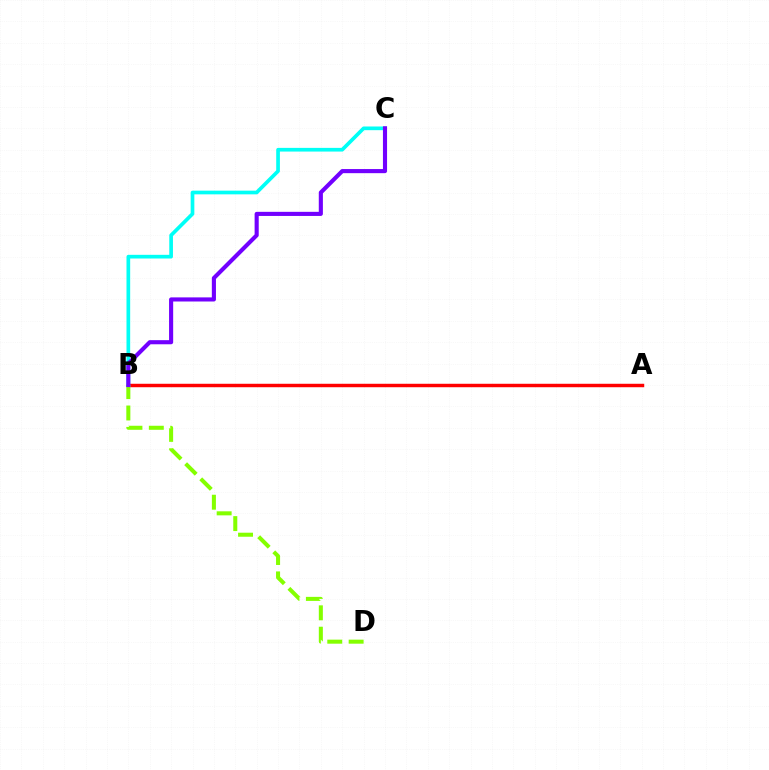{('A', 'B'): [{'color': '#ff0000', 'line_style': 'solid', 'thickness': 2.49}], ('B', 'D'): [{'color': '#84ff00', 'line_style': 'dashed', 'thickness': 2.91}], ('B', 'C'): [{'color': '#00fff6', 'line_style': 'solid', 'thickness': 2.65}, {'color': '#7200ff', 'line_style': 'solid', 'thickness': 2.96}]}